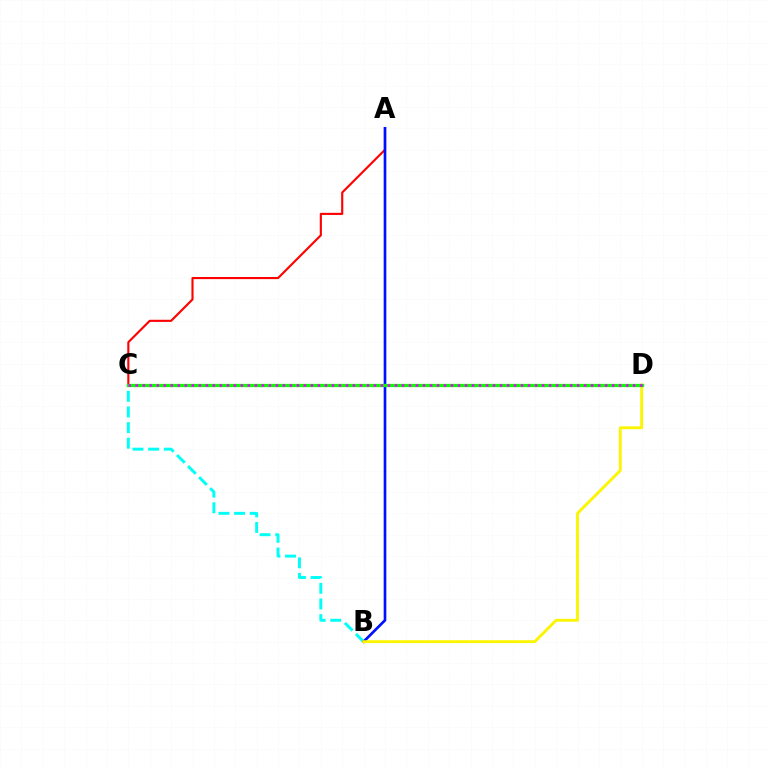{('A', 'C'): [{'color': '#ff0000', 'line_style': 'solid', 'thickness': 1.53}], ('B', 'C'): [{'color': '#00fff6', 'line_style': 'dashed', 'thickness': 2.12}], ('A', 'B'): [{'color': '#0010ff', 'line_style': 'solid', 'thickness': 1.92}], ('B', 'D'): [{'color': '#fcf500', 'line_style': 'solid', 'thickness': 2.07}], ('C', 'D'): [{'color': '#08ff00', 'line_style': 'solid', 'thickness': 2.36}, {'color': '#ee00ff', 'line_style': 'dotted', 'thickness': 1.9}]}